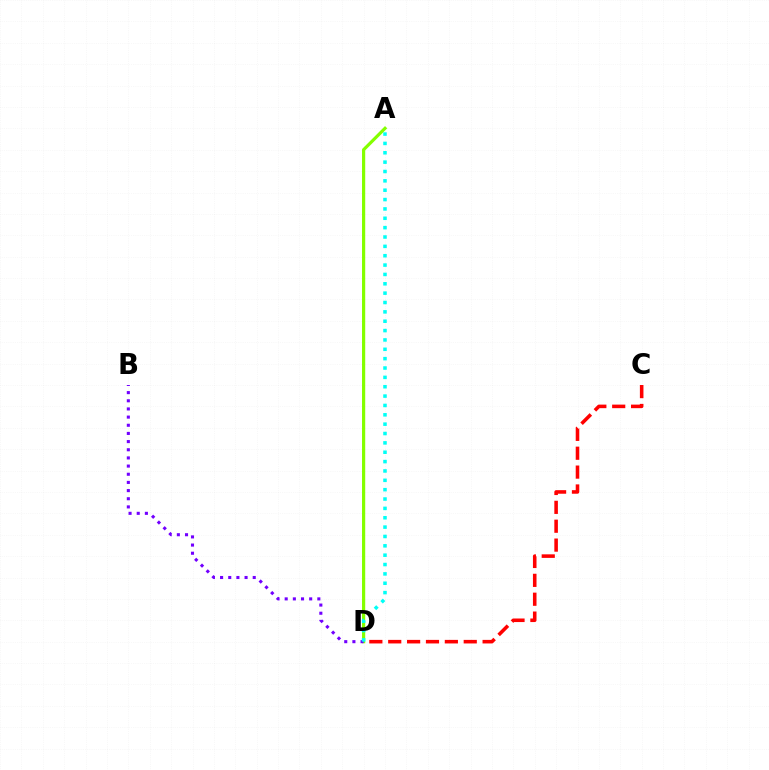{('A', 'D'): [{'color': '#84ff00', 'line_style': 'solid', 'thickness': 2.3}, {'color': '#00fff6', 'line_style': 'dotted', 'thickness': 2.54}], ('B', 'D'): [{'color': '#7200ff', 'line_style': 'dotted', 'thickness': 2.22}], ('C', 'D'): [{'color': '#ff0000', 'line_style': 'dashed', 'thickness': 2.56}]}